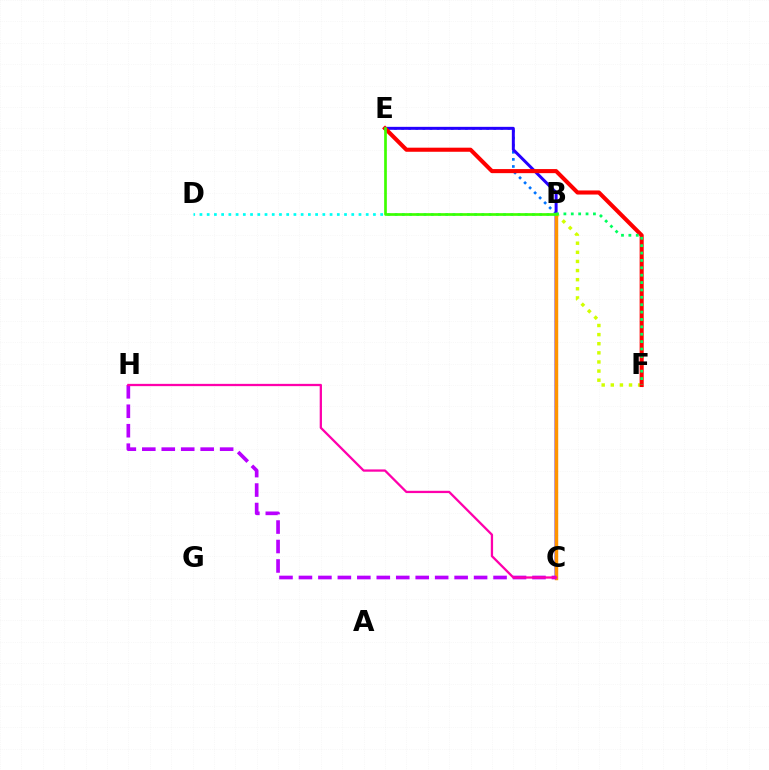{('B', 'E'): [{'color': '#0074ff', 'line_style': 'dotted', 'thickness': 1.93}, {'color': '#3dff00', 'line_style': 'solid', 'thickness': 1.94}], ('C', 'E'): [{'color': '#2500ff', 'line_style': 'solid', 'thickness': 2.14}], ('B', 'F'): [{'color': '#d1ff00', 'line_style': 'dotted', 'thickness': 2.48}, {'color': '#00ff5c', 'line_style': 'dotted', 'thickness': 2.01}], ('B', 'C'): [{'color': '#ff9400', 'line_style': 'solid', 'thickness': 2.47}], ('E', 'F'): [{'color': '#ff0000', 'line_style': 'solid', 'thickness': 2.94}], ('C', 'H'): [{'color': '#b900ff', 'line_style': 'dashed', 'thickness': 2.64}, {'color': '#ff00ac', 'line_style': 'solid', 'thickness': 1.64}], ('B', 'D'): [{'color': '#00fff6', 'line_style': 'dotted', 'thickness': 1.96}]}